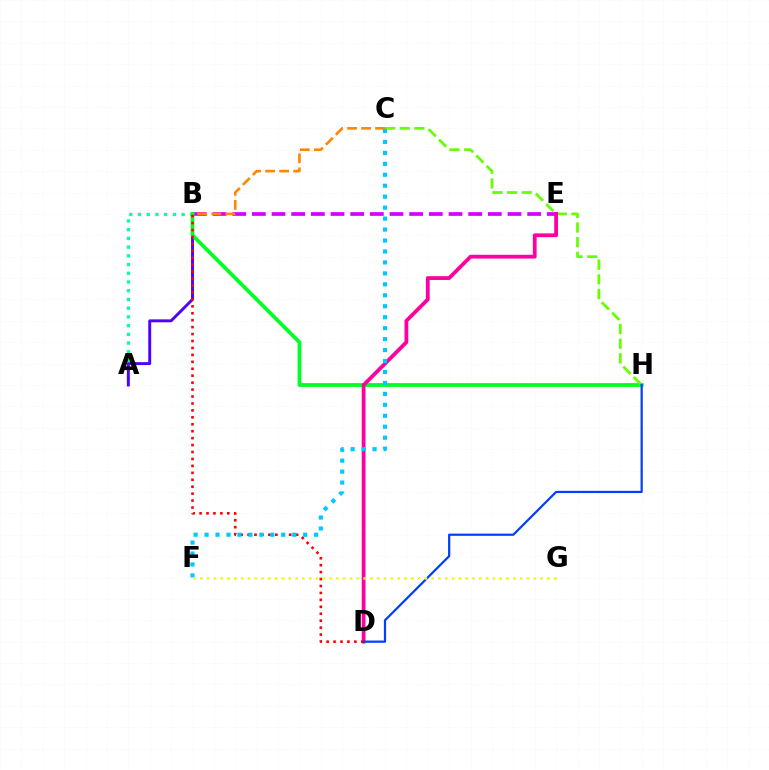{('A', 'B'): [{'color': '#00ffaf', 'line_style': 'dotted', 'thickness': 2.37}, {'color': '#4f00ff', 'line_style': 'solid', 'thickness': 2.11}], ('B', 'E'): [{'color': '#d600ff', 'line_style': 'dashed', 'thickness': 2.67}], ('B', 'H'): [{'color': '#00ff27', 'line_style': 'solid', 'thickness': 2.71}], ('C', 'H'): [{'color': '#66ff00', 'line_style': 'dashed', 'thickness': 1.99}], ('D', 'E'): [{'color': '#ff00a0', 'line_style': 'solid', 'thickness': 2.73}], ('B', 'C'): [{'color': '#ff8800', 'line_style': 'dashed', 'thickness': 1.9}], ('D', 'H'): [{'color': '#003fff', 'line_style': 'solid', 'thickness': 1.6}], ('B', 'D'): [{'color': '#ff0000', 'line_style': 'dotted', 'thickness': 1.89}], ('C', 'F'): [{'color': '#00c7ff', 'line_style': 'dotted', 'thickness': 2.98}], ('F', 'G'): [{'color': '#eeff00', 'line_style': 'dotted', 'thickness': 1.85}]}